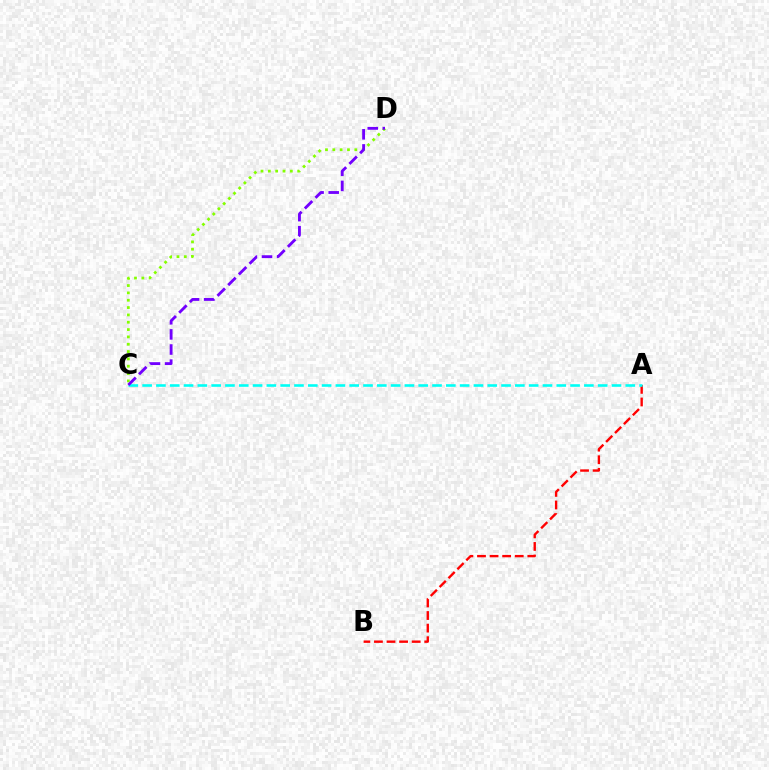{('A', 'B'): [{'color': '#ff0000', 'line_style': 'dashed', 'thickness': 1.71}], ('A', 'C'): [{'color': '#00fff6', 'line_style': 'dashed', 'thickness': 1.88}], ('C', 'D'): [{'color': '#84ff00', 'line_style': 'dotted', 'thickness': 1.99}, {'color': '#7200ff', 'line_style': 'dashed', 'thickness': 2.05}]}